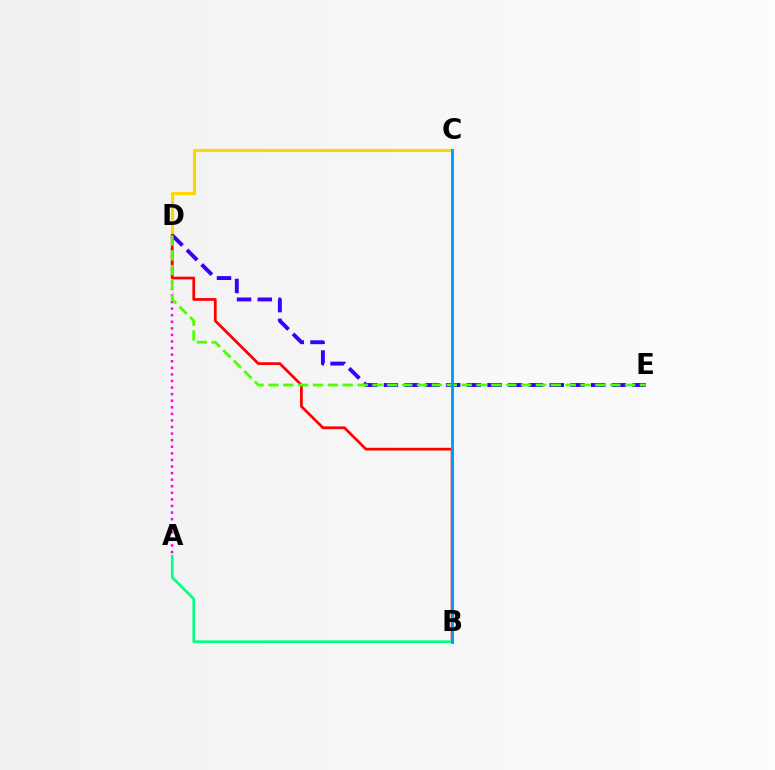{('A', 'D'): [{'color': '#ff00ed', 'line_style': 'dotted', 'thickness': 1.79}], ('C', 'D'): [{'color': '#ffd500', 'line_style': 'solid', 'thickness': 2.24}], ('B', 'D'): [{'color': '#ff0000', 'line_style': 'solid', 'thickness': 1.97}], ('D', 'E'): [{'color': '#3700ff', 'line_style': 'dashed', 'thickness': 2.82}, {'color': '#4fff00', 'line_style': 'dashed', 'thickness': 2.02}], ('A', 'B'): [{'color': '#00ff86', 'line_style': 'solid', 'thickness': 1.88}], ('B', 'C'): [{'color': '#009eff', 'line_style': 'solid', 'thickness': 2.12}]}